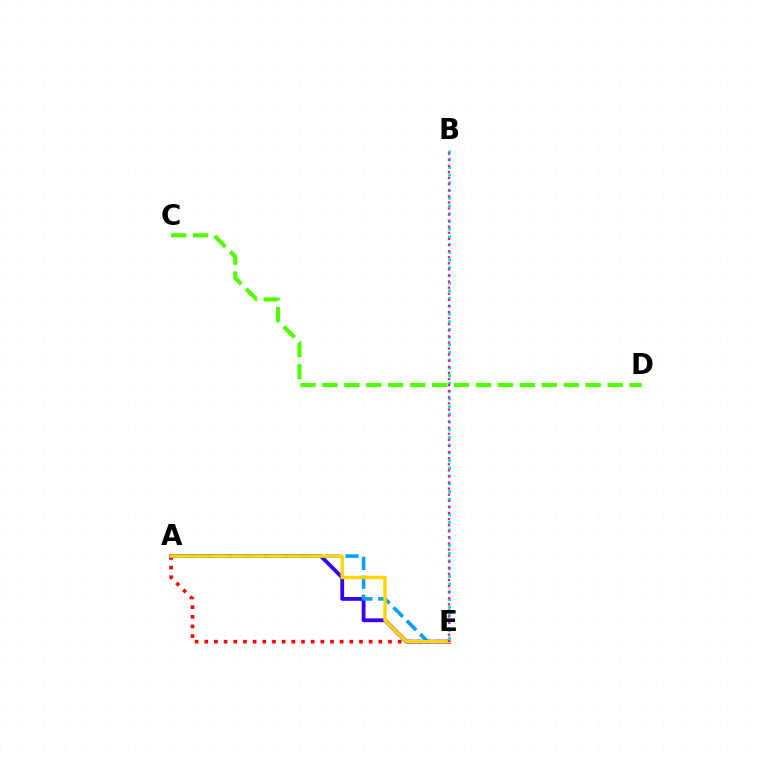{('A', 'E'): [{'color': '#ff0000', 'line_style': 'dotted', 'thickness': 2.63}, {'color': '#3700ff', 'line_style': 'solid', 'thickness': 2.76}, {'color': '#009eff', 'line_style': 'dashed', 'thickness': 2.57}, {'color': '#ffd500', 'line_style': 'solid', 'thickness': 2.48}], ('B', 'E'): [{'color': '#00ff86', 'line_style': 'dotted', 'thickness': 2.1}, {'color': '#ff00ed', 'line_style': 'dotted', 'thickness': 1.65}], ('C', 'D'): [{'color': '#4fff00', 'line_style': 'dashed', 'thickness': 2.98}]}